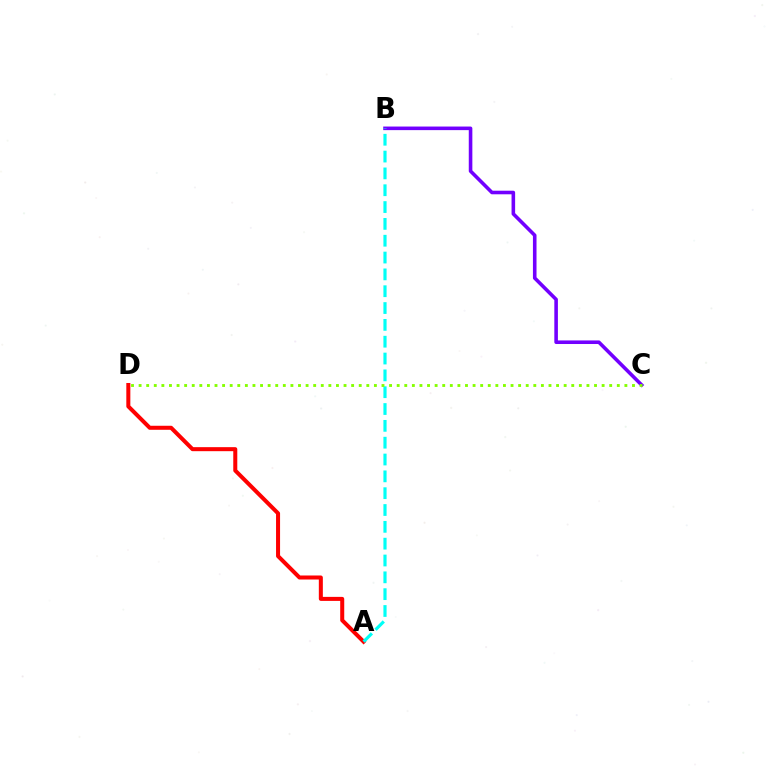{('A', 'D'): [{'color': '#ff0000', 'line_style': 'solid', 'thickness': 2.9}], ('B', 'C'): [{'color': '#7200ff', 'line_style': 'solid', 'thickness': 2.58}], ('A', 'B'): [{'color': '#00fff6', 'line_style': 'dashed', 'thickness': 2.29}], ('C', 'D'): [{'color': '#84ff00', 'line_style': 'dotted', 'thickness': 2.06}]}